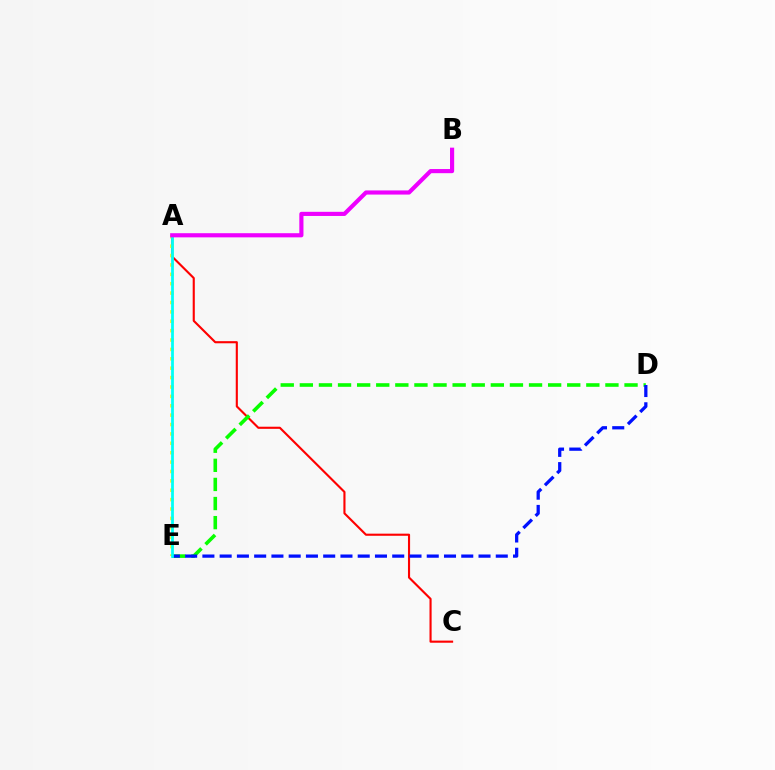{('A', 'C'): [{'color': '#ff0000', 'line_style': 'solid', 'thickness': 1.53}], ('A', 'E'): [{'color': '#fcf500', 'line_style': 'dotted', 'thickness': 2.55}, {'color': '#00fff6', 'line_style': 'solid', 'thickness': 2.0}], ('D', 'E'): [{'color': '#08ff00', 'line_style': 'dashed', 'thickness': 2.59}, {'color': '#0010ff', 'line_style': 'dashed', 'thickness': 2.34}], ('A', 'B'): [{'color': '#ee00ff', 'line_style': 'solid', 'thickness': 2.98}]}